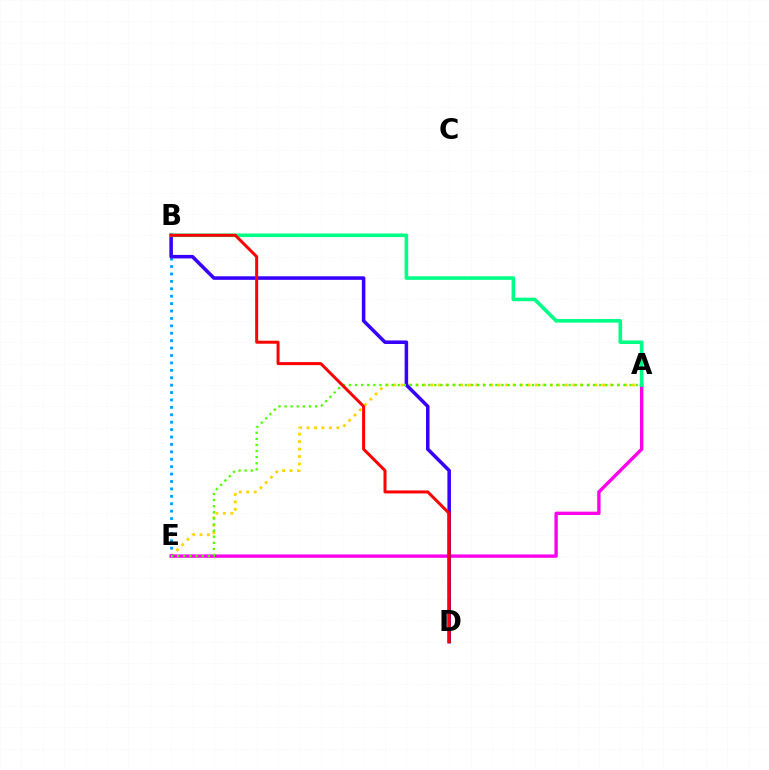{('A', 'E'): [{'color': '#ffd500', 'line_style': 'dotted', 'thickness': 2.03}, {'color': '#ff00ed', 'line_style': 'solid', 'thickness': 2.42}, {'color': '#4fff00', 'line_style': 'dotted', 'thickness': 1.66}], ('B', 'E'): [{'color': '#009eff', 'line_style': 'dotted', 'thickness': 2.01}], ('B', 'D'): [{'color': '#3700ff', 'line_style': 'solid', 'thickness': 2.54}, {'color': '#ff0000', 'line_style': 'solid', 'thickness': 2.16}], ('A', 'B'): [{'color': '#00ff86', 'line_style': 'solid', 'thickness': 2.59}]}